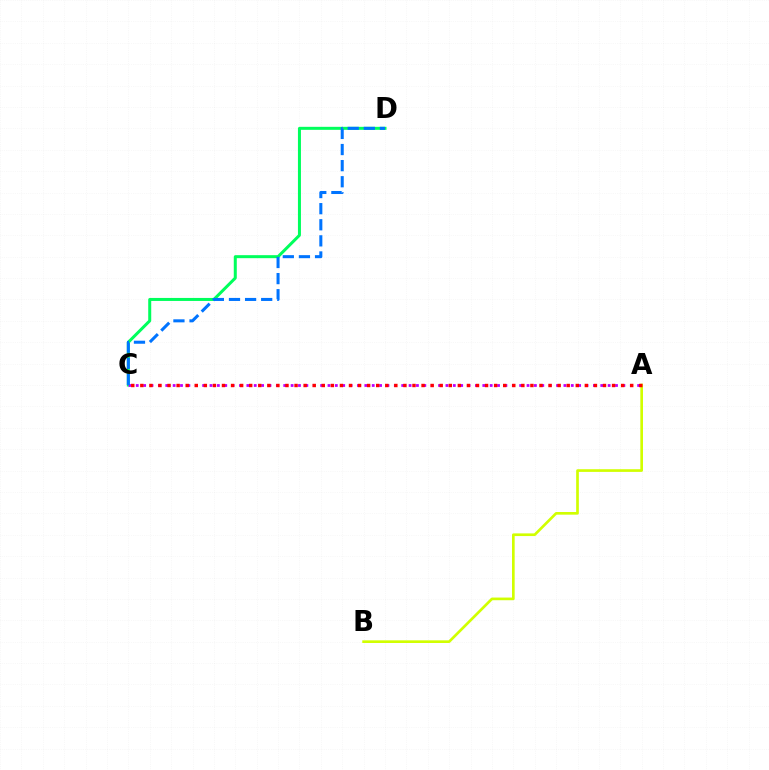{('C', 'D'): [{'color': '#00ff5c', 'line_style': 'solid', 'thickness': 2.17}, {'color': '#0074ff', 'line_style': 'dashed', 'thickness': 2.19}], ('A', 'B'): [{'color': '#d1ff00', 'line_style': 'solid', 'thickness': 1.92}], ('A', 'C'): [{'color': '#b900ff', 'line_style': 'dotted', 'thickness': 2.0}, {'color': '#ff0000', 'line_style': 'dotted', 'thickness': 2.46}]}